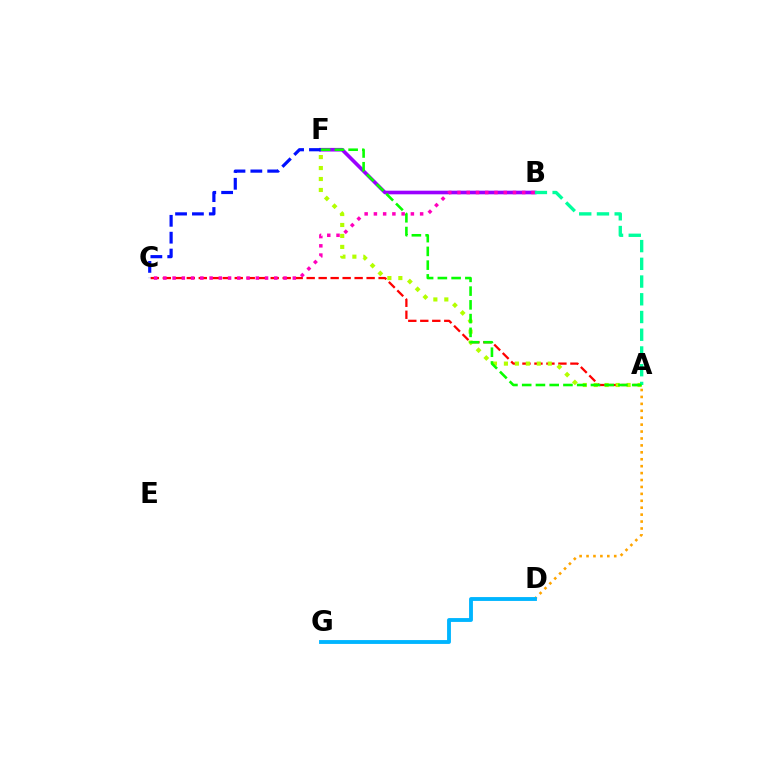{('B', 'F'): [{'color': '#9b00ff', 'line_style': 'solid', 'thickness': 2.61}], ('A', 'C'): [{'color': '#ff0000', 'line_style': 'dashed', 'thickness': 1.63}], ('A', 'F'): [{'color': '#b3ff00', 'line_style': 'dotted', 'thickness': 2.98}, {'color': '#08ff00', 'line_style': 'dashed', 'thickness': 1.87}], ('C', 'F'): [{'color': '#0010ff', 'line_style': 'dashed', 'thickness': 2.29}], ('A', 'B'): [{'color': '#00ff9d', 'line_style': 'dashed', 'thickness': 2.41}], ('A', 'D'): [{'color': '#ffa500', 'line_style': 'dotted', 'thickness': 1.88}], ('D', 'G'): [{'color': '#00b5ff', 'line_style': 'solid', 'thickness': 2.78}], ('B', 'C'): [{'color': '#ff00bd', 'line_style': 'dotted', 'thickness': 2.51}]}